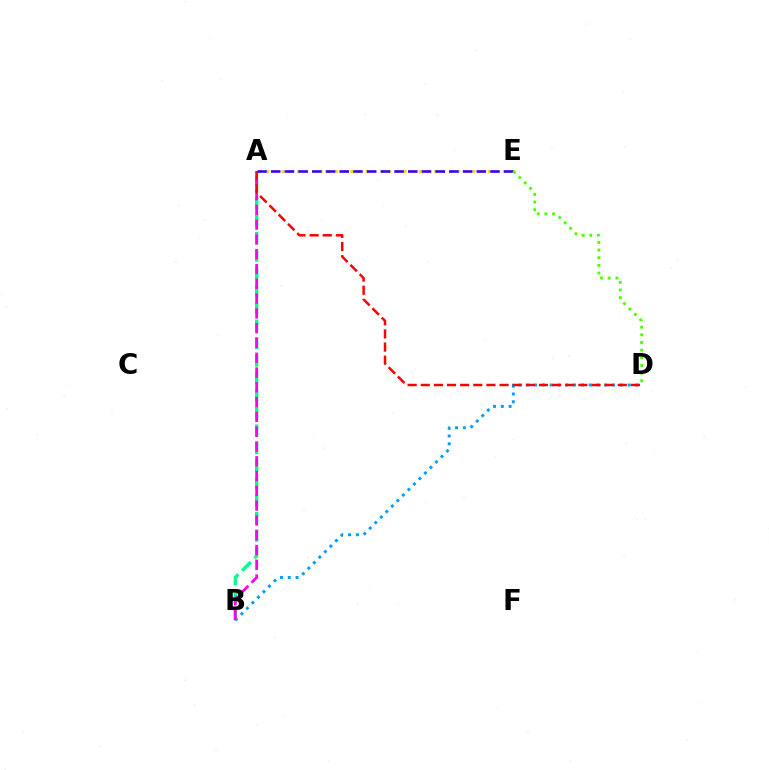{('B', 'D'): [{'color': '#009eff', 'line_style': 'dotted', 'thickness': 2.12}], ('A', 'E'): [{'color': '#ffd500', 'line_style': 'dotted', 'thickness': 2.07}, {'color': '#3700ff', 'line_style': 'dashed', 'thickness': 1.86}], ('A', 'B'): [{'color': '#00ff86', 'line_style': 'dashed', 'thickness': 2.38}, {'color': '#ff00ed', 'line_style': 'dashed', 'thickness': 2.01}], ('A', 'D'): [{'color': '#ff0000', 'line_style': 'dashed', 'thickness': 1.78}], ('D', 'E'): [{'color': '#4fff00', 'line_style': 'dotted', 'thickness': 2.08}]}